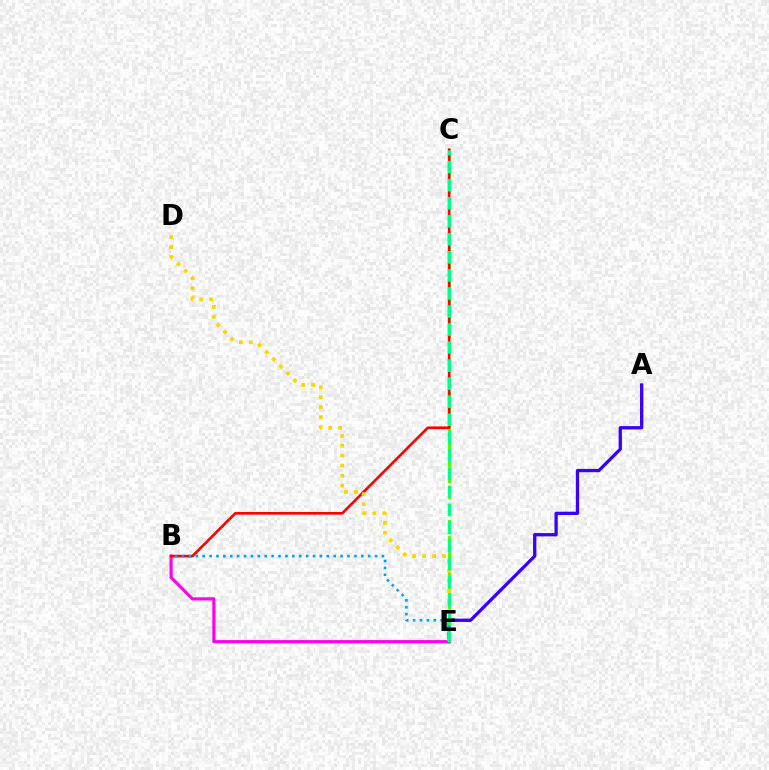{('B', 'E'): [{'color': '#ff00ed', 'line_style': 'solid', 'thickness': 2.27}, {'color': '#009eff', 'line_style': 'dotted', 'thickness': 1.87}], ('A', 'E'): [{'color': '#3700ff', 'line_style': 'solid', 'thickness': 2.37}], ('C', 'E'): [{'color': '#4fff00', 'line_style': 'dashed', 'thickness': 2.18}, {'color': '#00ff86', 'line_style': 'dashed', 'thickness': 2.45}], ('B', 'C'): [{'color': '#ff0000', 'line_style': 'solid', 'thickness': 1.92}], ('D', 'E'): [{'color': '#ffd500', 'line_style': 'dotted', 'thickness': 2.71}]}